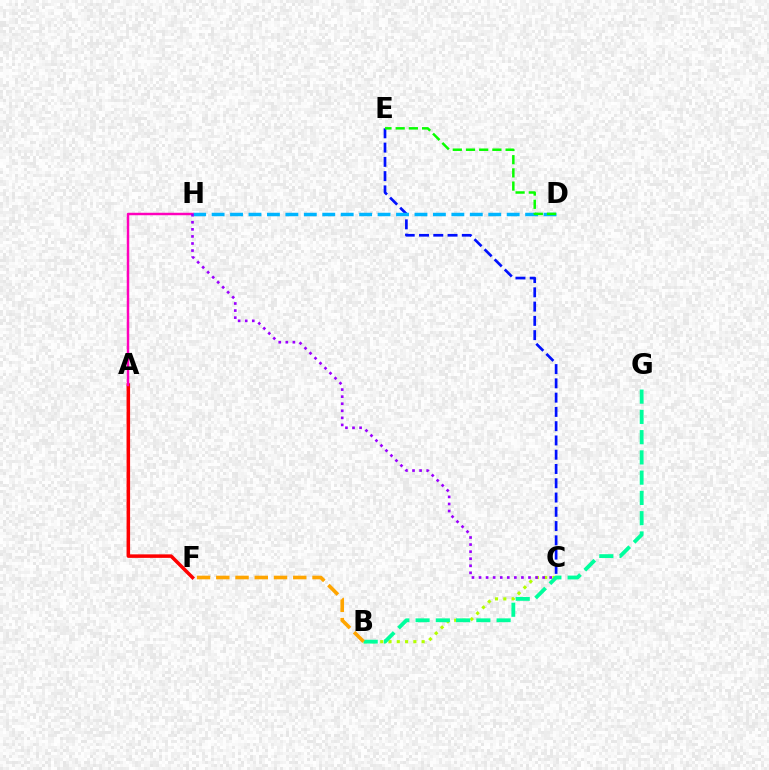{('A', 'F'): [{'color': '#ff0000', 'line_style': 'solid', 'thickness': 2.53}], ('C', 'E'): [{'color': '#0010ff', 'line_style': 'dashed', 'thickness': 1.94}], ('B', 'C'): [{'color': '#b3ff00', 'line_style': 'dotted', 'thickness': 2.25}], ('A', 'H'): [{'color': '#ff00bd', 'line_style': 'solid', 'thickness': 1.77}], ('D', 'H'): [{'color': '#00b5ff', 'line_style': 'dashed', 'thickness': 2.51}], ('B', 'G'): [{'color': '#00ff9d', 'line_style': 'dashed', 'thickness': 2.75}], ('C', 'H'): [{'color': '#9b00ff', 'line_style': 'dotted', 'thickness': 1.92}], ('D', 'E'): [{'color': '#08ff00', 'line_style': 'dashed', 'thickness': 1.79}], ('B', 'F'): [{'color': '#ffa500', 'line_style': 'dashed', 'thickness': 2.61}]}